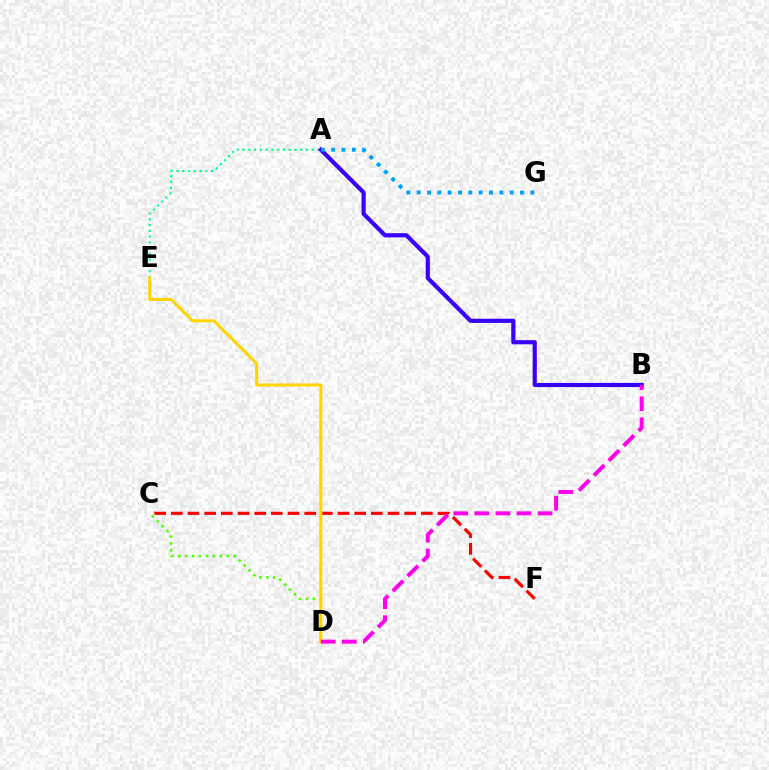{('C', 'F'): [{'color': '#ff0000', 'line_style': 'dashed', 'thickness': 2.26}], ('A', 'E'): [{'color': '#00ff86', 'line_style': 'dotted', 'thickness': 1.57}], ('C', 'D'): [{'color': '#4fff00', 'line_style': 'dotted', 'thickness': 1.88}], ('A', 'B'): [{'color': '#3700ff', 'line_style': 'solid', 'thickness': 3.0}], ('D', 'E'): [{'color': '#ffd500', 'line_style': 'solid', 'thickness': 2.19}], ('B', 'D'): [{'color': '#ff00ed', 'line_style': 'dashed', 'thickness': 2.86}], ('A', 'G'): [{'color': '#009eff', 'line_style': 'dotted', 'thickness': 2.81}]}